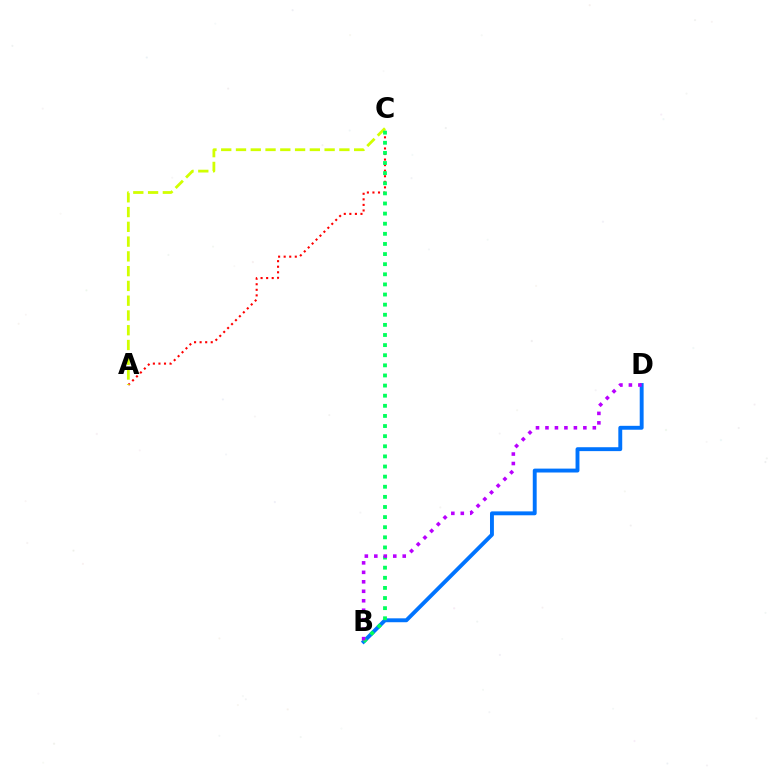{('A', 'C'): [{'color': '#ff0000', 'line_style': 'dotted', 'thickness': 1.51}, {'color': '#d1ff00', 'line_style': 'dashed', 'thickness': 2.01}], ('B', 'D'): [{'color': '#0074ff', 'line_style': 'solid', 'thickness': 2.81}, {'color': '#b900ff', 'line_style': 'dotted', 'thickness': 2.57}], ('B', 'C'): [{'color': '#00ff5c', 'line_style': 'dotted', 'thickness': 2.75}]}